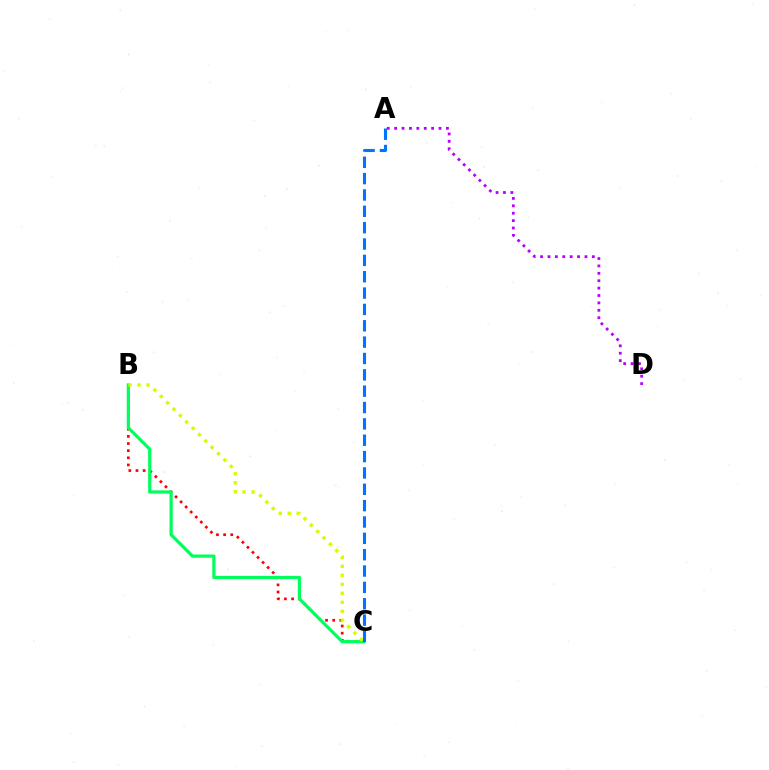{('B', 'C'): [{'color': '#ff0000', 'line_style': 'dotted', 'thickness': 1.94}, {'color': '#00ff5c', 'line_style': 'solid', 'thickness': 2.31}, {'color': '#d1ff00', 'line_style': 'dotted', 'thickness': 2.44}], ('A', 'C'): [{'color': '#0074ff', 'line_style': 'dashed', 'thickness': 2.22}], ('A', 'D'): [{'color': '#b900ff', 'line_style': 'dotted', 'thickness': 2.01}]}